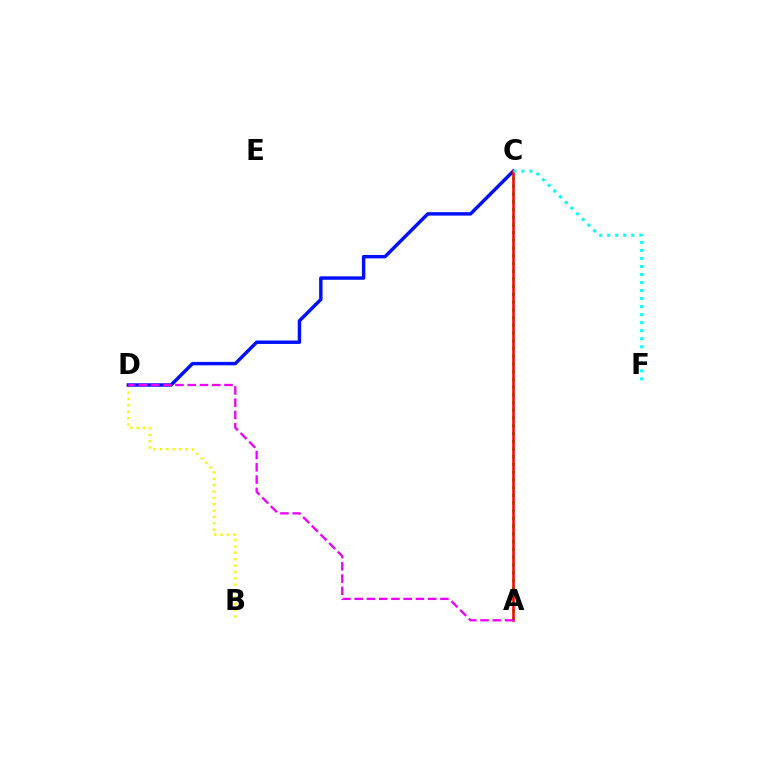{('B', 'D'): [{'color': '#fcf500', 'line_style': 'dotted', 'thickness': 1.73}], ('A', 'C'): [{'color': '#08ff00', 'line_style': 'dotted', 'thickness': 2.1}, {'color': '#ff0000', 'line_style': 'solid', 'thickness': 1.84}], ('C', 'D'): [{'color': '#0010ff', 'line_style': 'solid', 'thickness': 2.47}], ('A', 'D'): [{'color': '#ee00ff', 'line_style': 'dashed', 'thickness': 1.66}], ('C', 'F'): [{'color': '#00fff6', 'line_style': 'dotted', 'thickness': 2.18}]}